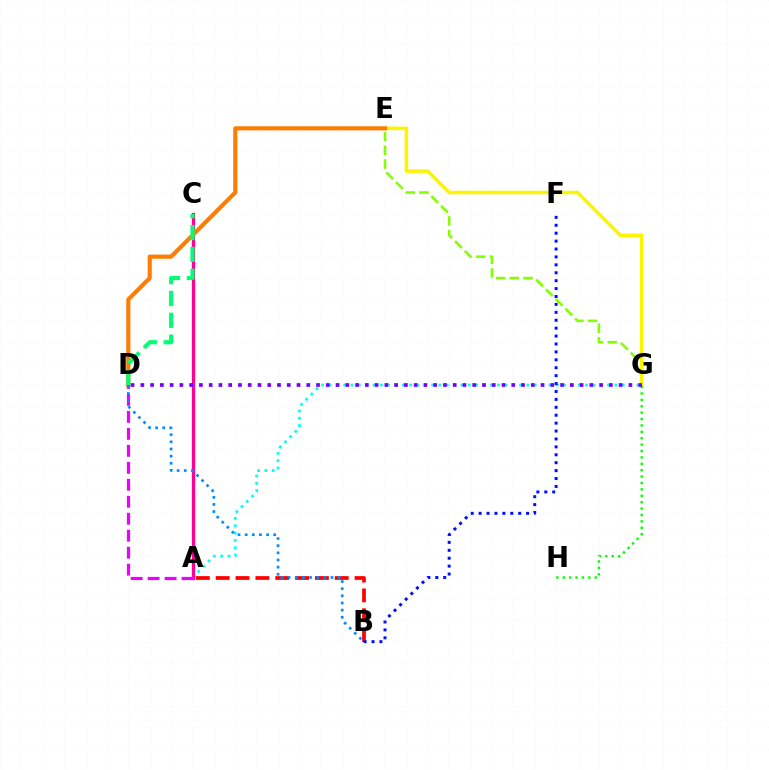{('A', 'G'): [{'color': '#00fff6', 'line_style': 'dotted', 'thickness': 1.99}], ('A', 'B'): [{'color': '#ff0000', 'line_style': 'dashed', 'thickness': 2.69}], ('A', 'C'): [{'color': '#ff0094', 'line_style': 'solid', 'thickness': 2.35}], ('E', 'G'): [{'color': '#84ff00', 'line_style': 'dashed', 'thickness': 1.86}, {'color': '#fcf500', 'line_style': 'solid', 'thickness': 2.54}], ('G', 'H'): [{'color': '#08ff00', 'line_style': 'dotted', 'thickness': 1.74}], ('D', 'E'): [{'color': '#ff7c00', 'line_style': 'solid', 'thickness': 2.97}], ('A', 'D'): [{'color': '#ee00ff', 'line_style': 'dashed', 'thickness': 2.31}], ('C', 'D'): [{'color': '#00ff74', 'line_style': 'dashed', 'thickness': 2.97}], ('B', 'F'): [{'color': '#0010ff', 'line_style': 'dotted', 'thickness': 2.15}], ('B', 'D'): [{'color': '#008cff', 'line_style': 'dotted', 'thickness': 1.94}], ('D', 'G'): [{'color': '#7200ff', 'line_style': 'dotted', 'thickness': 2.65}]}